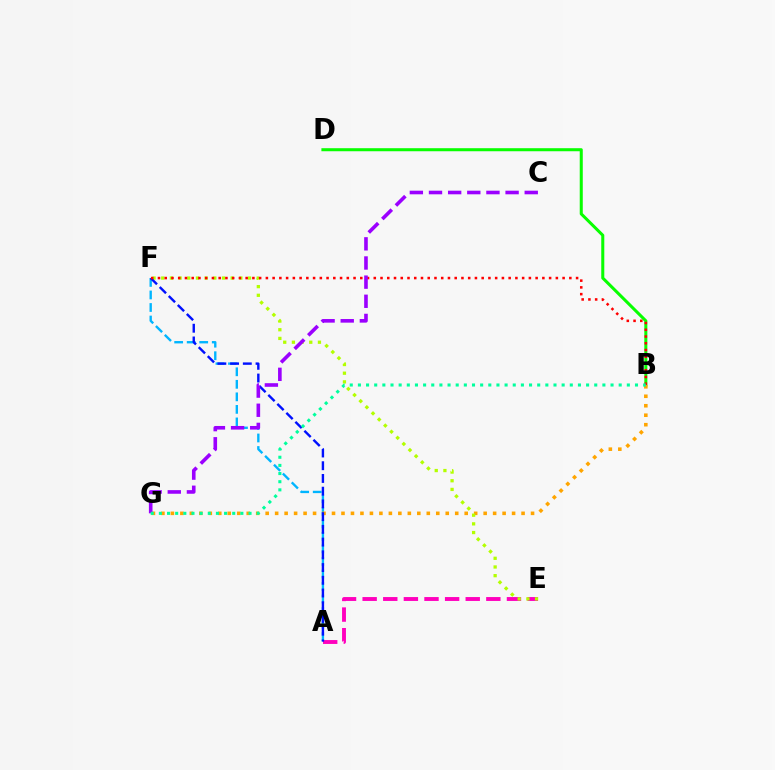{('B', 'D'): [{'color': '#08ff00', 'line_style': 'solid', 'thickness': 2.19}], ('A', 'E'): [{'color': '#ff00bd', 'line_style': 'dashed', 'thickness': 2.8}], ('A', 'F'): [{'color': '#00b5ff', 'line_style': 'dashed', 'thickness': 1.7}, {'color': '#0010ff', 'line_style': 'dashed', 'thickness': 1.73}], ('B', 'G'): [{'color': '#ffa500', 'line_style': 'dotted', 'thickness': 2.58}, {'color': '#00ff9d', 'line_style': 'dotted', 'thickness': 2.21}], ('E', 'F'): [{'color': '#b3ff00', 'line_style': 'dotted', 'thickness': 2.36}], ('B', 'F'): [{'color': '#ff0000', 'line_style': 'dotted', 'thickness': 1.83}], ('C', 'G'): [{'color': '#9b00ff', 'line_style': 'dashed', 'thickness': 2.6}]}